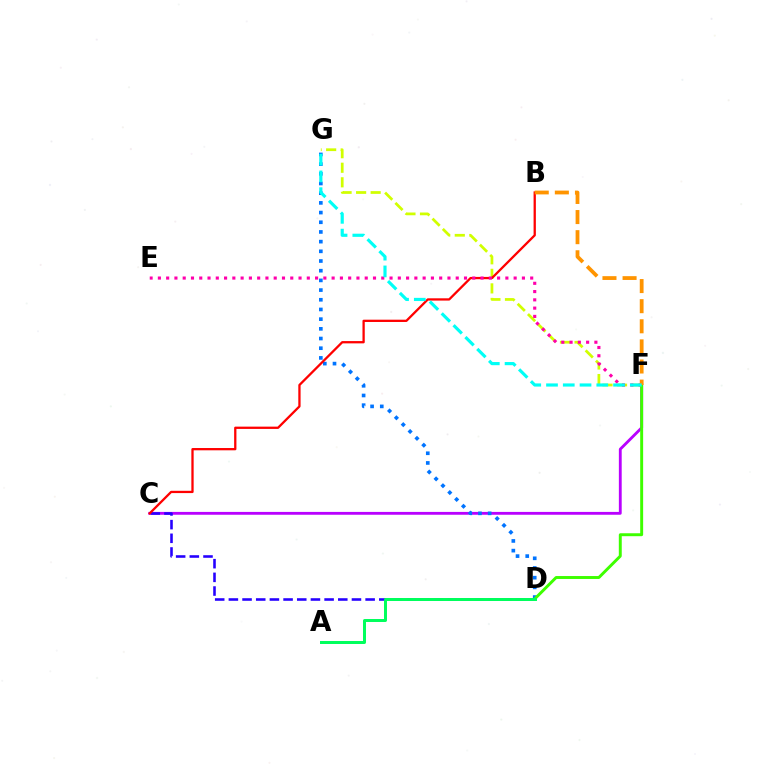{('C', 'F'): [{'color': '#b900ff', 'line_style': 'solid', 'thickness': 2.04}], ('F', 'G'): [{'color': '#d1ff00', 'line_style': 'dashed', 'thickness': 1.98}, {'color': '#00fff6', 'line_style': 'dashed', 'thickness': 2.28}], ('C', 'D'): [{'color': '#2500ff', 'line_style': 'dashed', 'thickness': 1.86}], ('D', 'G'): [{'color': '#0074ff', 'line_style': 'dotted', 'thickness': 2.63}], ('B', 'C'): [{'color': '#ff0000', 'line_style': 'solid', 'thickness': 1.65}], ('E', 'F'): [{'color': '#ff00ac', 'line_style': 'dotted', 'thickness': 2.25}], ('D', 'F'): [{'color': '#3dff00', 'line_style': 'solid', 'thickness': 2.11}], ('A', 'D'): [{'color': '#00ff5c', 'line_style': 'solid', 'thickness': 2.15}], ('B', 'F'): [{'color': '#ff9400', 'line_style': 'dashed', 'thickness': 2.73}]}